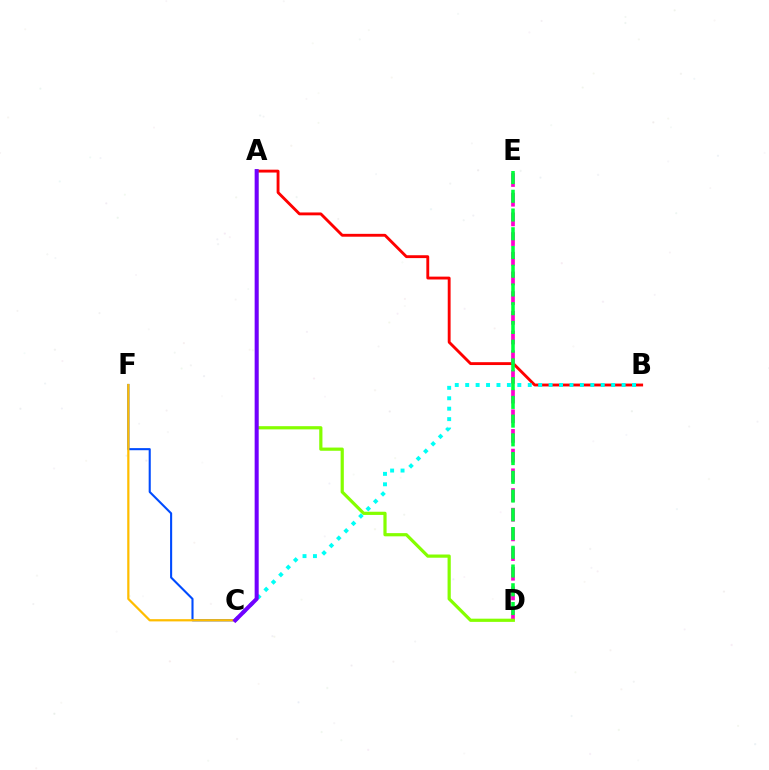{('A', 'B'): [{'color': '#ff0000', 'line_style': 'solid', 'thickness': 2.06}], ('D', 'E'): [{'color': '#ff00cf', 'line_style': 'dashed', 'thickness': 2.67}, {'color': '#00ff39', 'line_style': 'dashed', 'thickness': 2.55}], ('C', 'F'): [{'color': '#004bff', 'line_style': 'solid', 'thickness': 1.51}, {'color': '#ffbd00', 'line_style': 'solid', 'thickness': 1.61}], ('A', 'D'): [{'color': '#84ff00', 'line_style': 'solid', 'thickness': 2.31}], ('B', 'C'): [{'color': '#00fff6', 'line_style': 'dotted', 'thickness': 2.83}], ('A', 'C'): [{'color': '#7200ff', 'line_style': 'solid', 'thickness': 2.91}]}